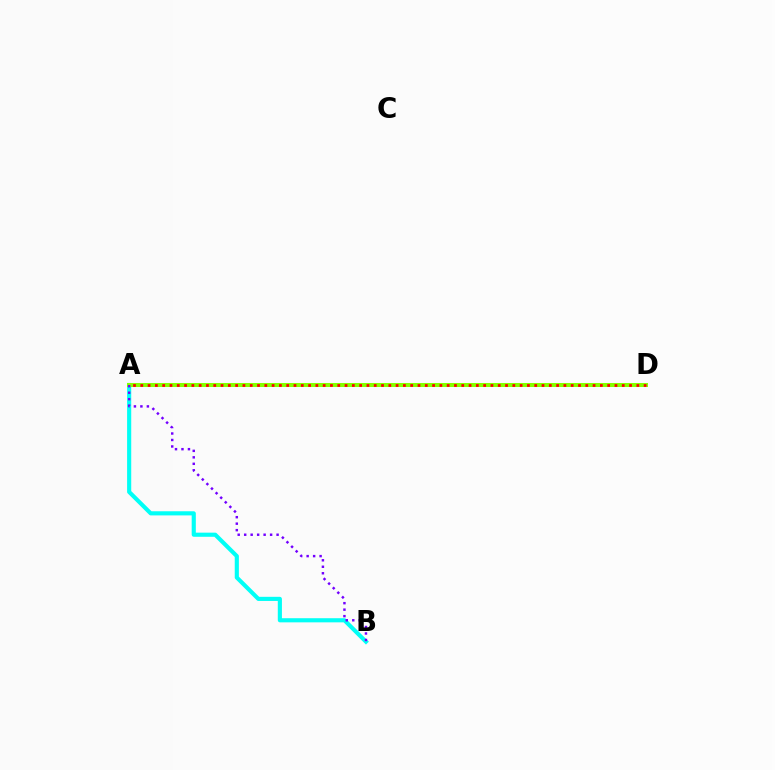{('A', 'B'): [{'color': '#00fff6', 'line_style': 'solid', 'thickness': 2.97}, {'color': '#7200ff', 'line_style': 'dotted', 'thickness': 1.76}], ('A', 'D'): [{'color': '#84ff00', 'line_style': 'solid', 'thickness': 2.9}, {'color': '#ff0000', 'line_style': 'dotted', 'thickness': 1.98}]}